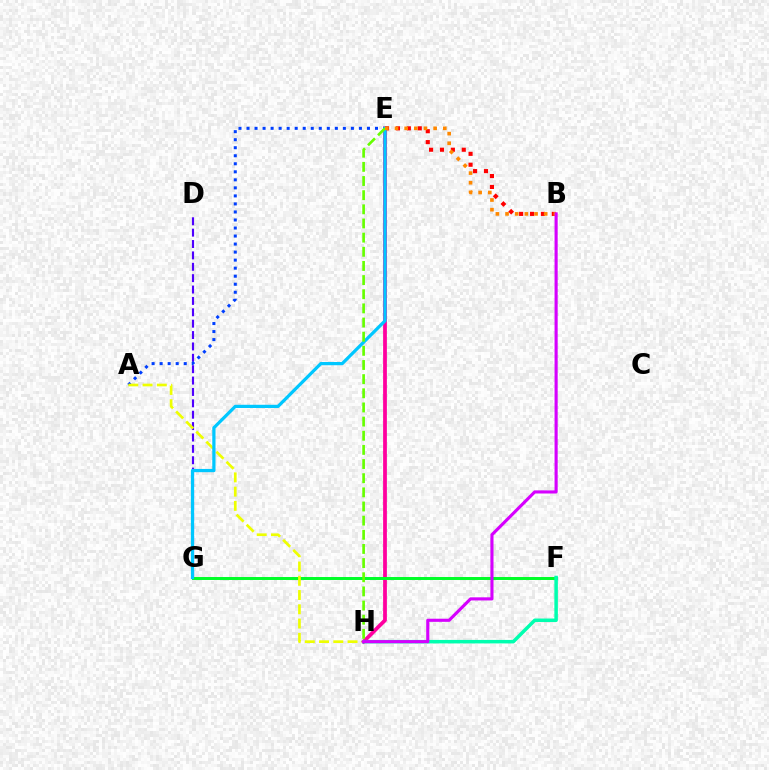{('D', 'G'): [{'color': '#4f00ff', 'line_style': 'dashed', 'thickness': 1.55}], ('E', 'H'): [{'color': '#ff00a0', 'line_style': 'solid', 'thickness': 2.71}, {'color': '#66ff00', 'line_style': 'dashed', 'thickness': 1.92}], ('F', 'G'): [{'color': '#00ff27', 'line_style': 'solid', 'thickness': 2.13}], ('B', 'E'): [{'color': '#ff0000', 'line_style': 'dotted', 'thickness': 2.96}, {'color': '#ff8800', 'line_style': 'dotted', 'thickness': 2.63}], ('F', 'H'): [{'color': '#00ffaf', 'line_style': 'solid', 'thickness': 2.52}], ('A', 'E'): [{'color': '#003fff', 'line_style': 'dotted', 'thickness': 2.18}], ('A', 'H'): [{'color': '#eeff00', 'line_style': 'dashed', 'thickness': 1.94}], ('E', 'G'): [{'color': '#00c7ff', 'line_style': 'solid', 'thickness': 2.33}], ('B', 'H'): [{'color': '#d600ff', 'line_style': 'solid', 'thickness': 2.25}]}